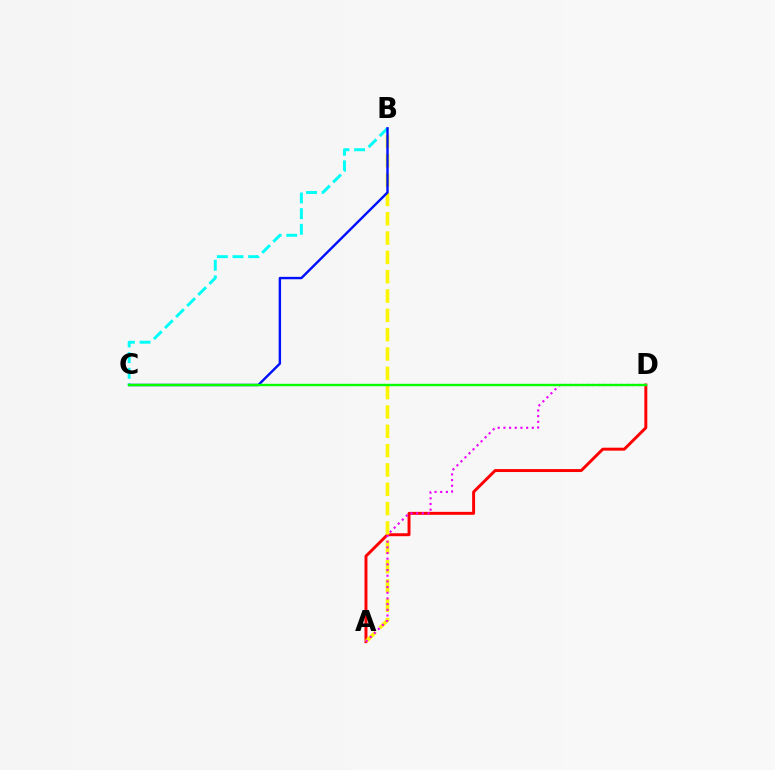{('A', 'D'): [{'color': '#ff0000', 'line_style': 'solid', 'thickness': 2.12}, {'color': '#ee00ff', 'line_style': 'dotted', 'thickness': 1.54}], ('A', 'B'): [{'color': '#fcf500', 'line_style': 'dashed', 'thickness': 2.63}], ('B', 'C'): [{'color': '#00fff6', 'line_style': 'dashed', 'thickness': 2.13}, {'color': '#0010ff', 'line_style': 'solid', 'thickness': 1.73}], ('C', 'D'): [{'color': '#08ff00', 'line_style': 'solid', 'thickness': 1.72}]}